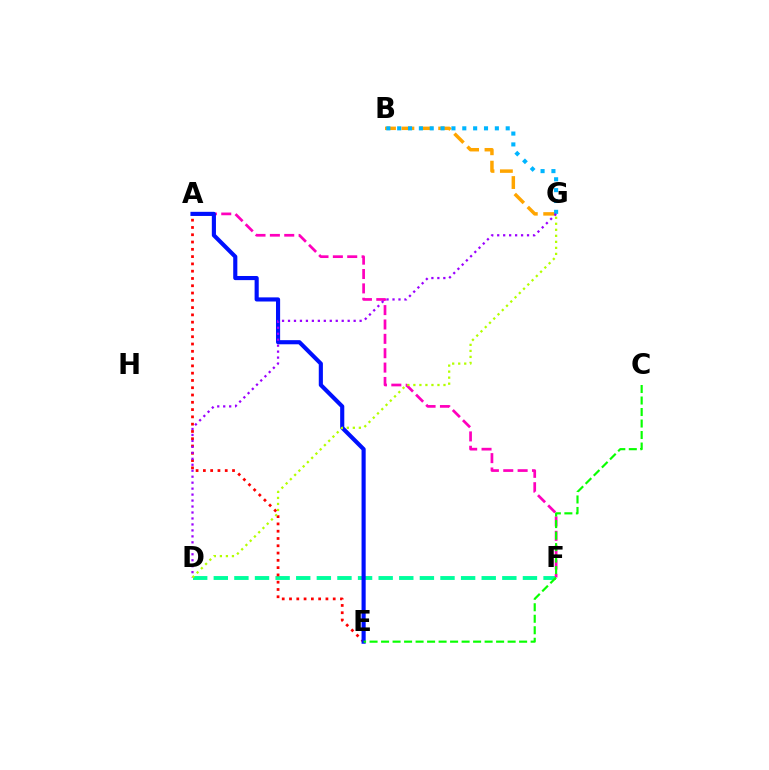{('D', 'F'): [{'color': '#00ff9d', 'line_style': 'dashed', 'thickness': 2.8}], ('A', 'F'): [{'color': '#ff00bd', 'line_style': 'dashed', 'thickness': 1.95}], ('B', 'G'): [{'color': '#ffa500', 'line_style': 'dashed', 'thickness': 2.5}, {'color': '#00b5ff', 'line_style': 'dotted', 'thickness': 2.95}], ('A', 'E'): [{'color': '#ff0000', 'line_style': 'dotted', 'thickness': 1.98}, {'color': '#0010ff', 'line_style': 'solid', 'thickness': 2.97}], ('D', 'G'): [{'color': '#9b00ff', 'line_style': 'dotted', 'thickness': 1.62}, {'color': '#b3ff00', 'line_style': 'dotted', 'thickness': 1.64}], ('C', 'E'): [{'color': '#08ff00', 'line_style': 'dashed', 'thickness': 1.56}]}